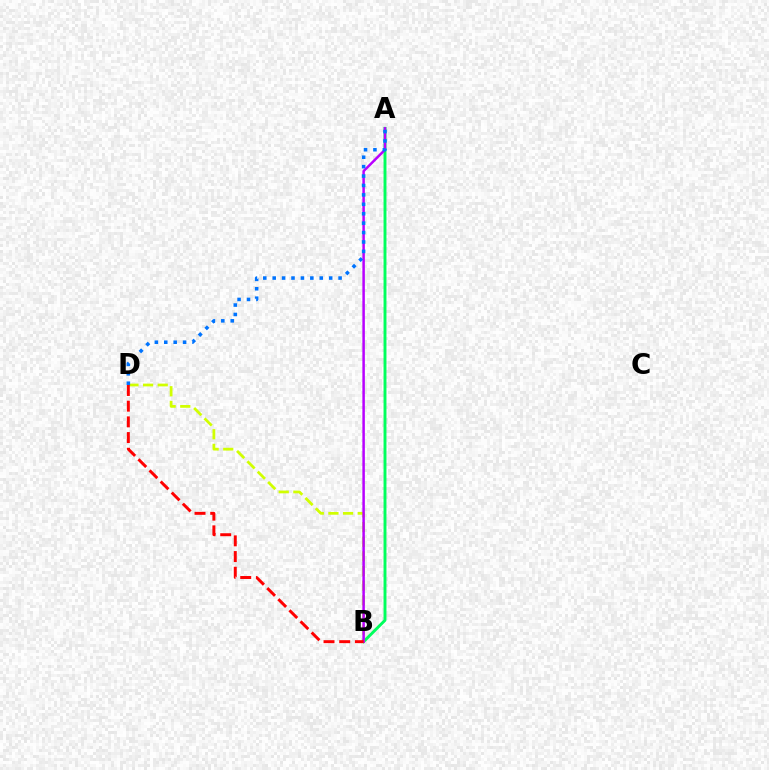{('A', 'B'): [{'color': '#00ff5c', 'line_style': 'solid', 'thickness': 2.1}, {'color': '#b900ff', 'line_style': 'solid', 'thickness': 1.8}], ('B', 'D'): [{'color': '#d1ff00', 'line_style': 'dashed', 'thickness': 1.99}, {'color': '#ff0000', 'line_style': 'dashed', 'thickness': 2.13}], ('A', 'D'): [{'color': '#0074ff', 'line_style': 'dotted', 'thickness': 2.56}]}